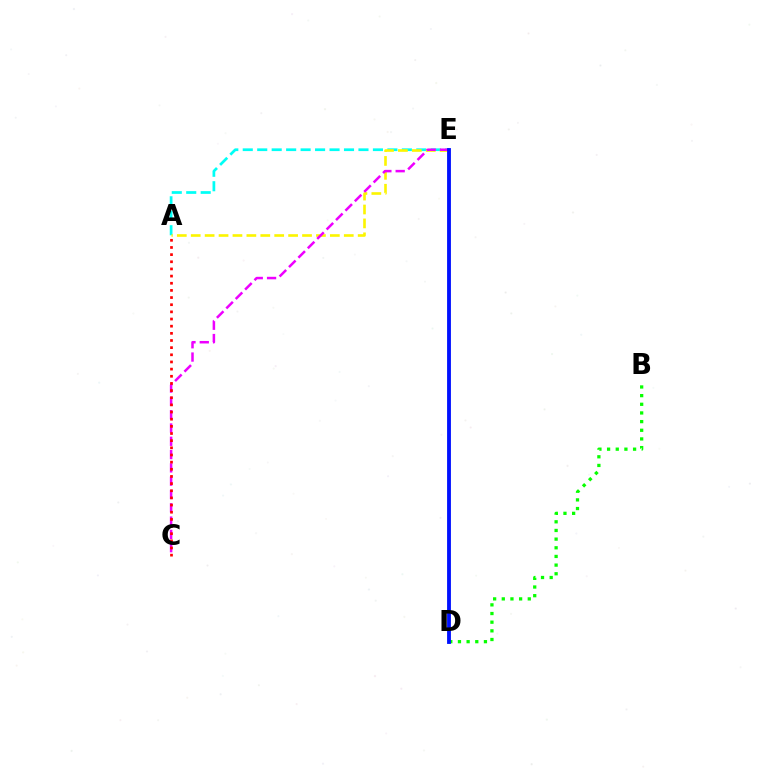{('A', 'E'): [{'color': '#00fff6', 'line_style': 'dashed', 'thickness': 1.96}, {'color': '#fcf500', 'line_style': 'dashed', 'thickness': 1.89}], ('C', 'E'): [{'color': '#ee00ff', 'line_style': 'dashed', 'thickness': 1.81}], ('B', 'D'): [{'color': '#08ff00', 'line_style': 'dotted', 'thickness': 2.35}], ('D', 'E'): [{'color': '#0010ff', 'line_style': 'solid', 'thickness': 2.76}], ('A', 'C'): [{'color': '#ff0000', 'line_style': 'dotted', 'thickness': 1.94}]}